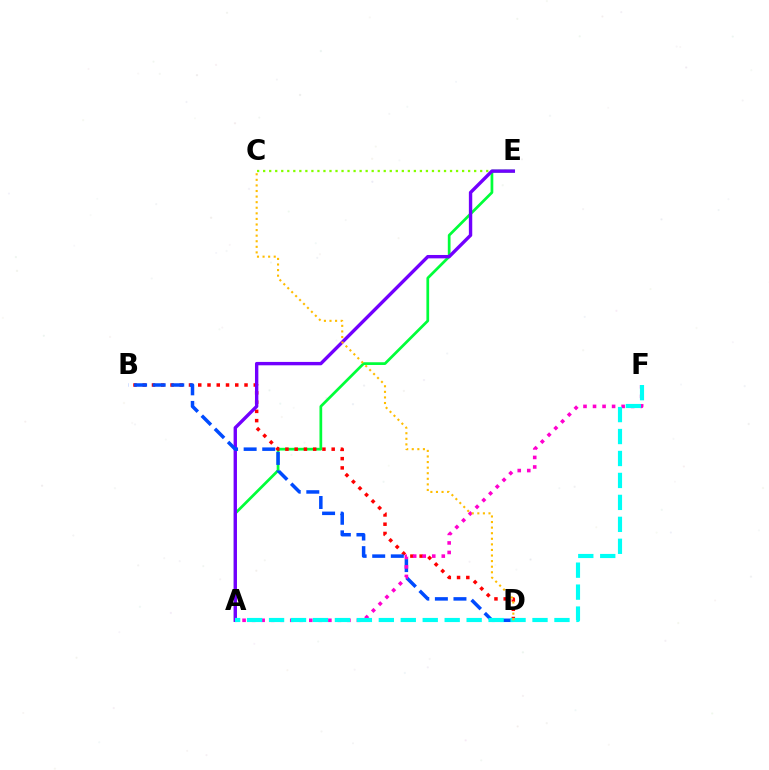{('A', 'E'): [{'color': '#00ff39', 'line_style': 'solid', 'thickness': 1.96}, {'color': '#7200ff', 'line_style': 'solid', 'thickness': 2.43}], ('B', 'D'): [{'color': '#ff0000', 'line_style': 'dotted', 'thickness': 2.51}, {'color': '#004bff', 'line_style': 'dashed', 'thickness': 2.52}], ('C', 'E'): [{'color': '#84ff00', 'line_style': 'dotted', 'thickness': 1.64}], ('A', 'F'): [{'color': '#ff00cf', 'line_style': 'dotted', 'thickness': 2.59}, {'color': '#00fff6', 'line_style': 'dashed', 'thickness': 2.98}], ('C', 'D'): [{'color': '#ffbd00', 'line_style': 'dotted', 'thickness': 1.52}]}